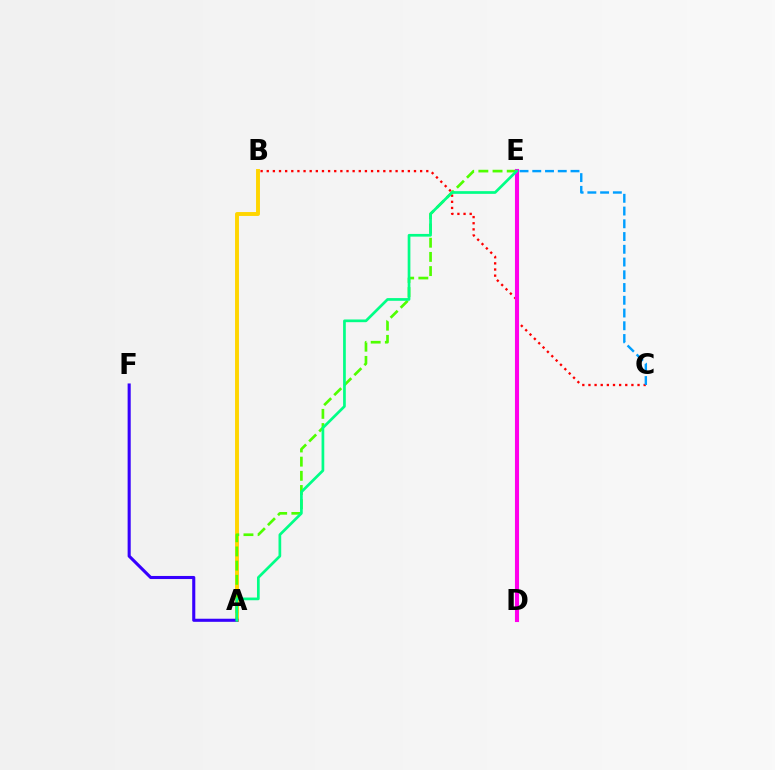{('B', 'C'): [{'color': '#ff0000', 'line_style': 'dotted', 'thickness': 1.67}], ('A', 'B'): [{'color': '#ffd500', 'line_style': 'solid', 'thickness': 2.82}], ('A', 'E'): [{'color': '#4fff00', 'line_style': 'dashed', 'thickness': 1.93}, {'color': '#00ff86', 'line_style': 'solid', 'thickness': 1.95}], ('A', 'F'): [{'color': '#3700ff', 'line_style': 'solid', 'thickness': 2.22}], ('C', 'E'): [{'color': '#009eff', 'line_style': 'dashed', 'thickness': 1.73}], ('D', 'E'): [{'color': '#ff00ed', 'line_style': 'solid', 'thickness': 2.94}]}